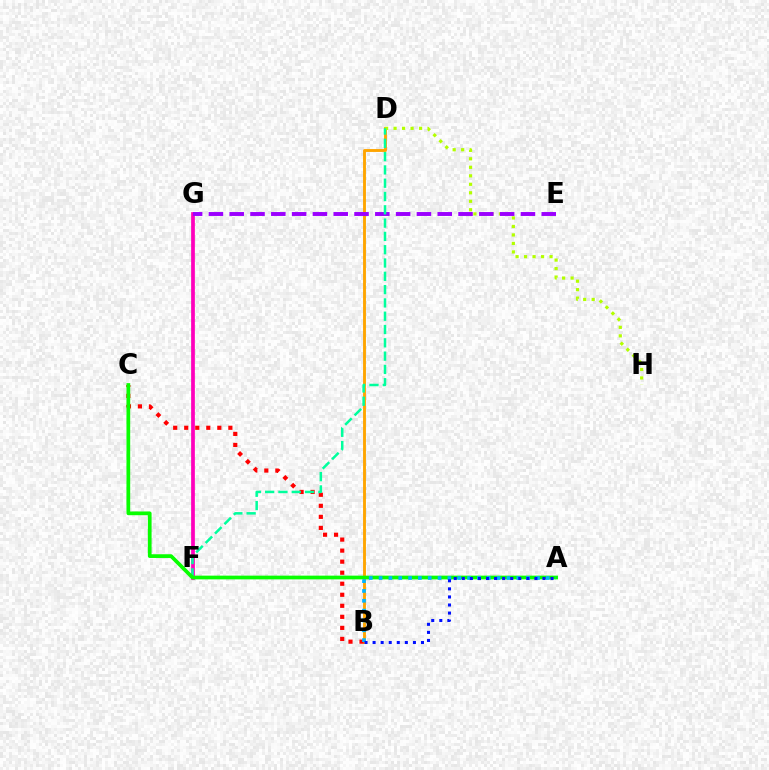{('B', 'D'): [{'color': '#ffa500', 'line_style': 'solid', 'thickness': 2.08}], ('D', 'H'): [{'color': '#b3ff00', 'line_style': 'dotted', 'thickness': 2.31}], ('B', 'C'): [{'color': '#ff0000', 'line_style': 'dotted', 'thickness': 3.0}], ('F', 'G'): [{'color': '#ff00bd', 'line_style': 'solid', 'thickness': 2.69}], ('E', 'G'): [{'color': '#9b00ff', 'line_style': 'dashed', 'thickness': 2.83}], ('D', 'F'): [{'color': '#00ff9d', 'line_style': 'dashed', 'thickness': 1.81}], ('A', 'C'): [{'color': '#08ff00', 'line_style': 'solid', 'thickness': 2.68}], ('A', 'B'): [{'color': '#00b5ff', 'line_style': 'dotted', 'thickness': 2.67}, {'color': '#0010ff', 'line_style': 'dotted', 'thickness': 2.19}]}